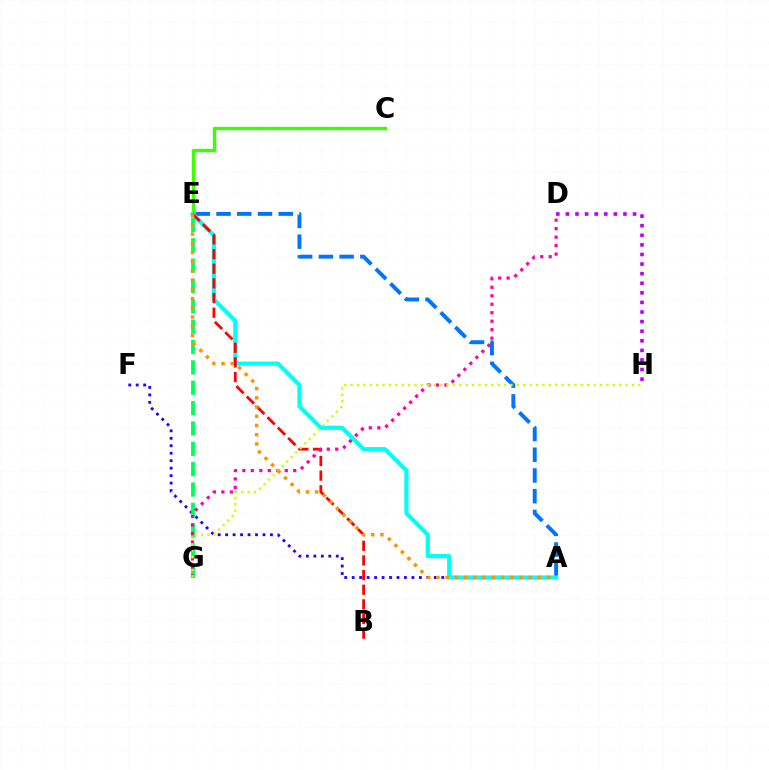{('D', 'H'): [{'color': '#b900ff', 'line_style': 'dotted', 'thickness': 2.61}], ('A', 'F'): [{'color': '#2500ff', 'line_style': 'dotted', 'thickness': 2.03}], ('C', 'E'): [{'color': '#3dff00', 'line_style': 'solid', 'thickness': 2.45}], ('E', 'G'): [{'color': '#00ff5c', 'line_style': 'dashed', 'thickness': 2.76}], ('A', 'E'): [{'color': '#0074ff', 'line_style': 'dashed', 'thickness': 2.82}, {'color': '#00fff6', 'line_style': 'solid', 'thickness': 2.98}, {'color': '#ff9400', 'line_style': 'dotted', 'thickness': 2.5}], ('B', 'E'): [{'color': '#ff0000', 'line_style': 'dashed', 'thickness': 1.99}], ('D', 'G'): [{'color': '#ff00ac', 'line_style': 'dotted', 'thickness': 2.3}], ('G', 'H'): [{'color': '#d1ff00', 'line_style': 'dotted', 'thickness': 1.74}]}